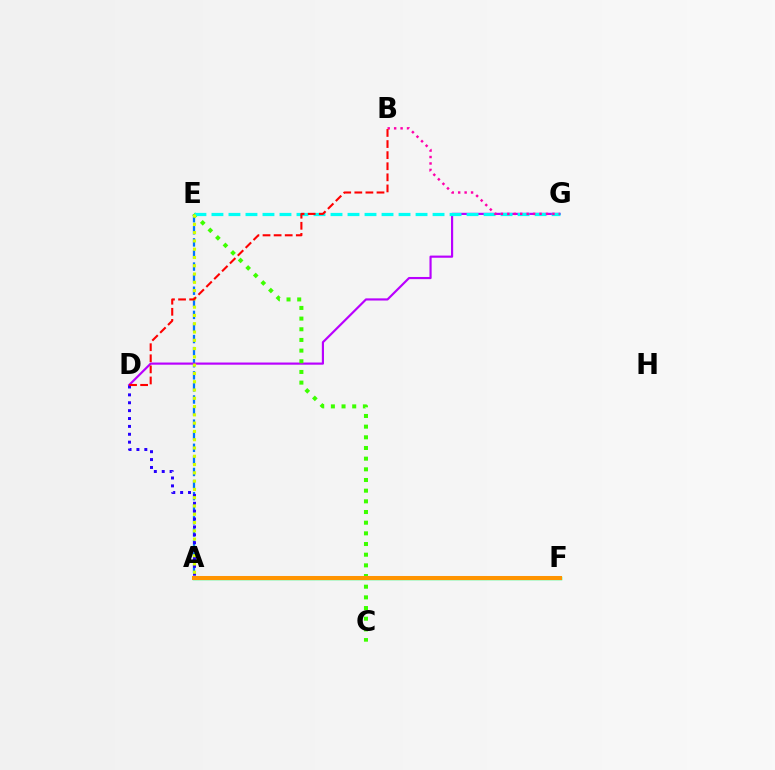{('A', 'E'): [{'color': '#0074ff', 'line_style': 'dashed', 'thickness': 1.64}, {'color': '#d1ff00', 'line_style': 'dotted', 'thickness': 2.25}], ('D', 'G'): [{'color': '#b900ff', 'line_style': 'solid', 'thickness': 1.56}], ('A', 'D'): [{'color': '#2500ff', 'line_style': 'dotted', 'thickness': 2.14}], ('A', 'F'): [{'color': '#00ff5c', 'line_style': 'solid', 'thickness': 2.5}, {'color': '#ff9400', 'line_style': 'solid', 'thickness': 2.9}], ('C', 'E'): [{'color': '#3dff00', 'line_style': 'dotted', 'thickness': 2.9}], ('E', 'G'): [{'color': '#00fff6', 'line_style': 'dashed', 'thickness': 2.31}], ('B', 'G'): [{'color': '#ff00ac', 'line_style': 'dotted', 'thickness': 1.75}], ('B', 'D'): [{'color': '#ff0000', 'line_style': 'dashed', 'thickness': 1.51}]}